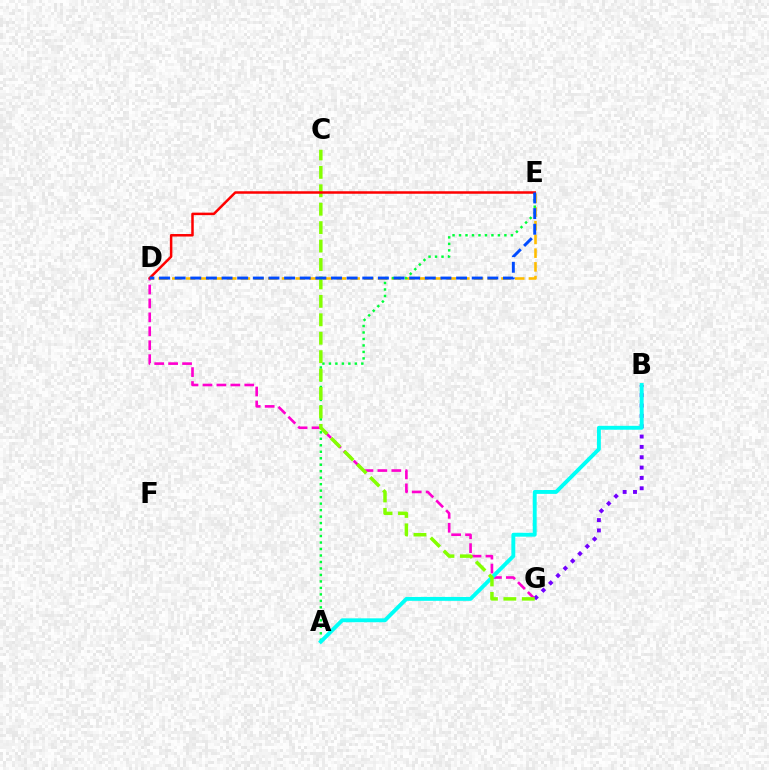{('D', 'G'): [{'color': '#ff00cf', 'line_style': 'dashed', 'thickness': 1.89}], ('D', 'E'): [{'color': '#ffbd00', 'line_style': 'dashed', 'thickness': 1.86}, {'color': '#ff0000', 'line_style': 'solid', 'thickness': 1.8}, {'color': '#004bff', 'line_style': 'dashed', 'thickness': 2.12}], ('A', 'E'): [{'color': '#00ff39', 'line_style': 'dotted', 'thickness': 1.76}], ('B', 'G'): [{'color': '#7200ff', 'line_style': 'dotted', 'thickness': 2.81}], ('A', 'B'): [{'color': '#00fff6', 'line_style': 'solid', 'thickness': 2.8}], ('C', 'G'): [{'color': '#84ff00', 'line_style': 'dashed', 'thickness': 2.5}]}